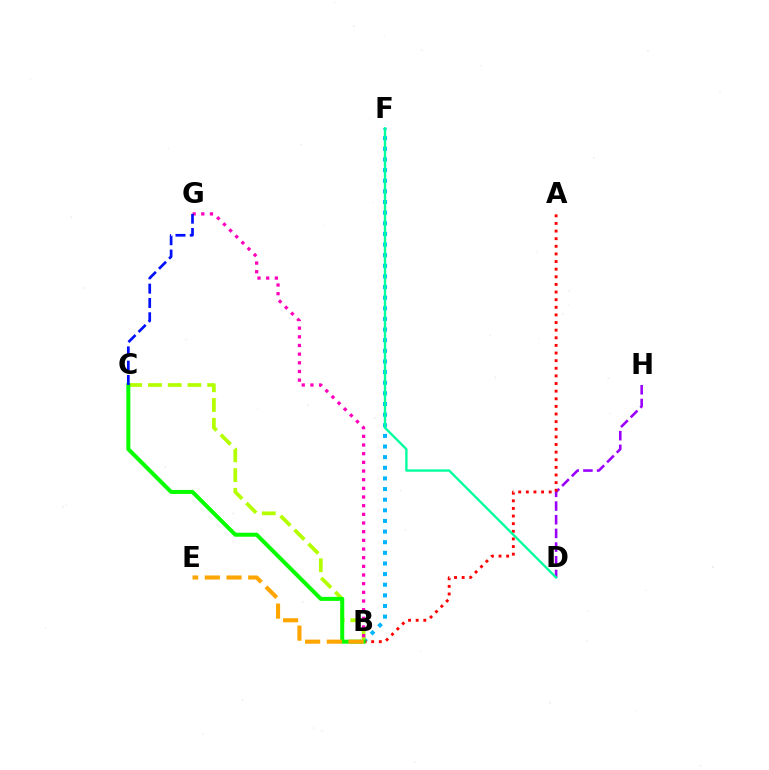{('B', 'F'): [{'color': '#00b5ff', 'line_style': 'dotted', 'thickness': 2.89}], ('B', 'C'): [{'color': '#b3ff00', 'line_style': 'dashed', 'thickness': 2.68}, {'color': '#08ff00', 'line_style': 'solid', 'thickness': 2.88}], ('D', 'H'): [{'color': '#9b00ff', 'line_style': 'dashed', 'thickness': 1.86}], ('A', 'B'): [{'color': '#ff0000', 'line_style': 'dotted', 'thickness': 2.07}], ('D', 'F'): [{'color': '#00ff9d', 'line_style': 'solid', 'thickness': 1.69}], ('B', 'E'): [{'color': '#ffa500', 'line_style': 'dashed', 'thickness': 2.95}], ('B', 'G'): [{'color': '#ff00bd', 'line_style': 'dotted', 'thickness': 2.35}], ('C', 'G'): [{'color': '#0010ff', 'line_style': 'dashed', 'thickness': 1.95}]}